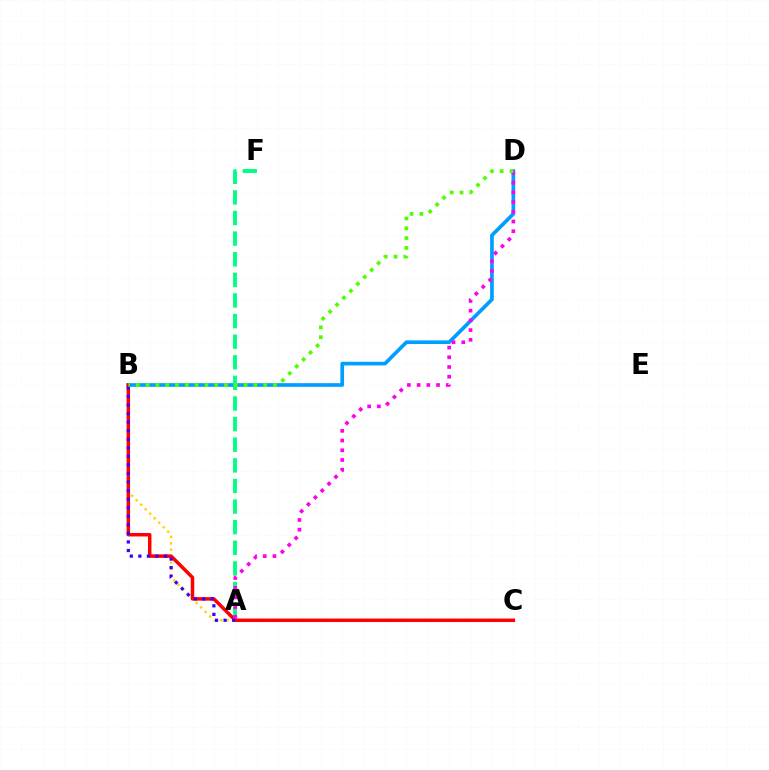{('B', 'D'): [{'color': '#009eff', 'line_style': 'solid', 'thickness': 2.65}, {'color': '#4fff00', 'line_style': 'dotted', 'thickness': 2.66}], ('A', 'F'): [{'color': '#00ff86', 'line_style': 'dashed', 'thickness': 2.8}], ('A', 'B'): [{'color': '#ffd500', 'line_style': 'dotted', 'thickness': 1.73}, {'color': '#3700ff', 'line_style': 'dotted', 'thickness': 2.32}], ('B', 'C'): [{'color': '#ff0000', 'line_style': 'solid', 'thickness': 2.51}], ('A', 'D'): [{'color': '#ff00ed', 'line_style': 'dotted', 'thickness': 2.64}]}